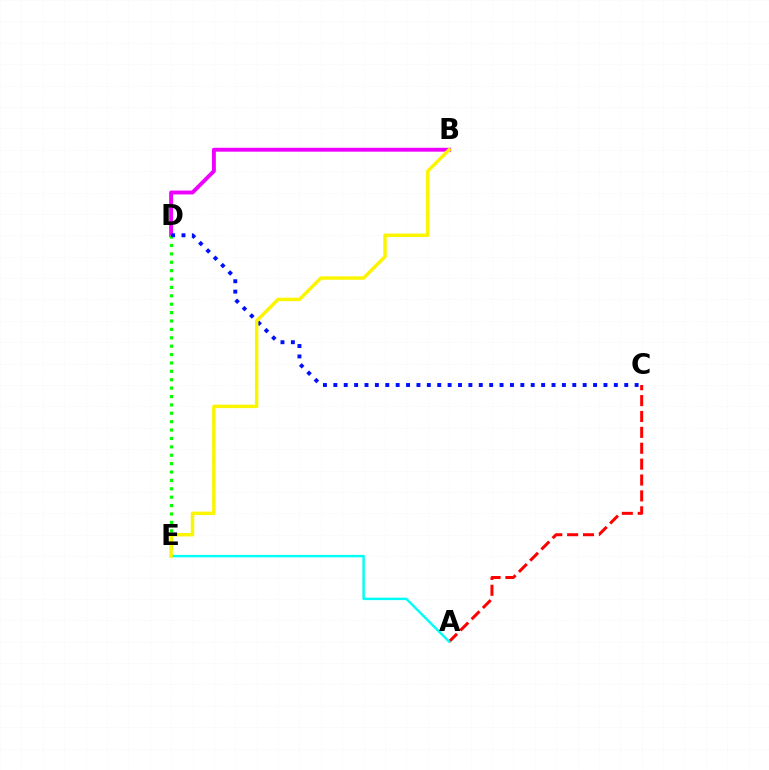{('A', 'C'): [{'color': '#ff0000', 'line_style': 'dashed', 'thickness': 2.16}], ('B', 'D'): [{'color': '#ee00ff', 'line_style': 'solid', 'thickness': 2.8}], ('A', 'E'): [{'color': '#00fff6', 'line_style': 'solid', 'thickness': 1.76}], ('D', 'E'): [{'color': '#08ff00', 'line_style': 'dotted', 'thickness': 2.28}], ('C', 'D'): [{'color': '#0010ff', 'line_style': 'dotted', 'thickness': 2.82}], ('B', 'E'): [{'color': '#fcf500', 'line_style': 'solid', 'thickness': 2.49}]}